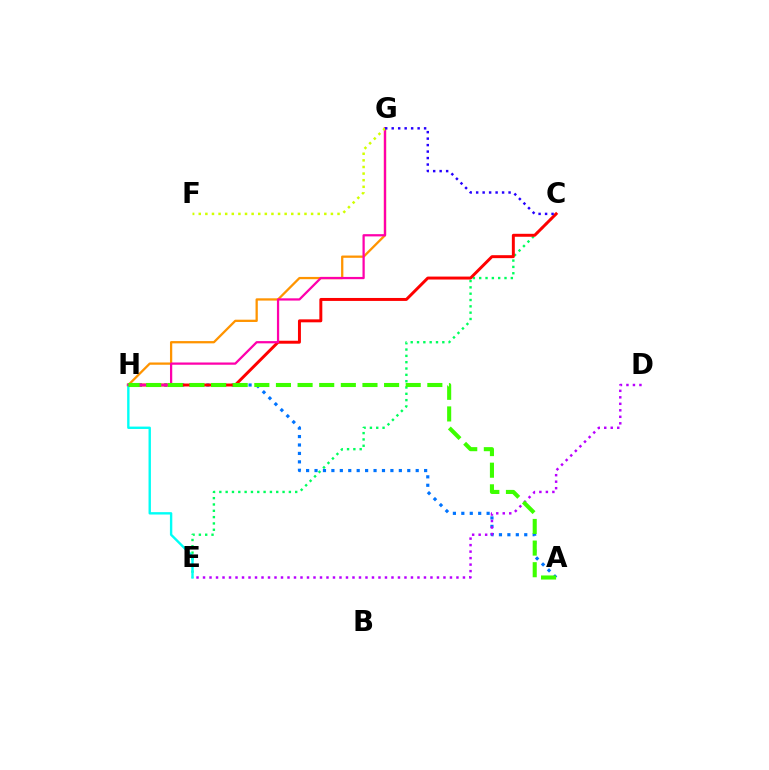{('A', 'H'): [{'color': '#0074ff', 'line_style': 'dotted', 'thickness': 2.29}, {'color': '#3dff00', 'line_style': 'dashed', 'thickness': 2.94}], ('G', 'H'): [{'color': '#ff9400', 'line_style': 'solid', 'thickness': 1.64}, {'color': '#ff00ac', 'line_style': 'solid', 'thickness': 1.62}], ('C', 'E'): [{'color': '#00ff5c', 'line_style': 'dotted', 'thickness': 1.72}], ('D', 'E'): [{'color': '#b900ff', 'line_style': 'dotted', 'thickness': 1.77}], ('C', 'H'): [{'color': '#ff0000', 'line_style': 'solid', 'thickness': 2.13}], ('E', 'H'): [{'color': '#00fff6', 'line_style': 'solid', 'thickness': 1.72}], ('F', 'G'): [{'color': '#d1ff00', 'line_style': 'dotted', 'thickness': 1.8}], ('C', 'G'): [{'color': '#2500ff', 'line_style': 'dotted', 'thickness': 1.76}]}